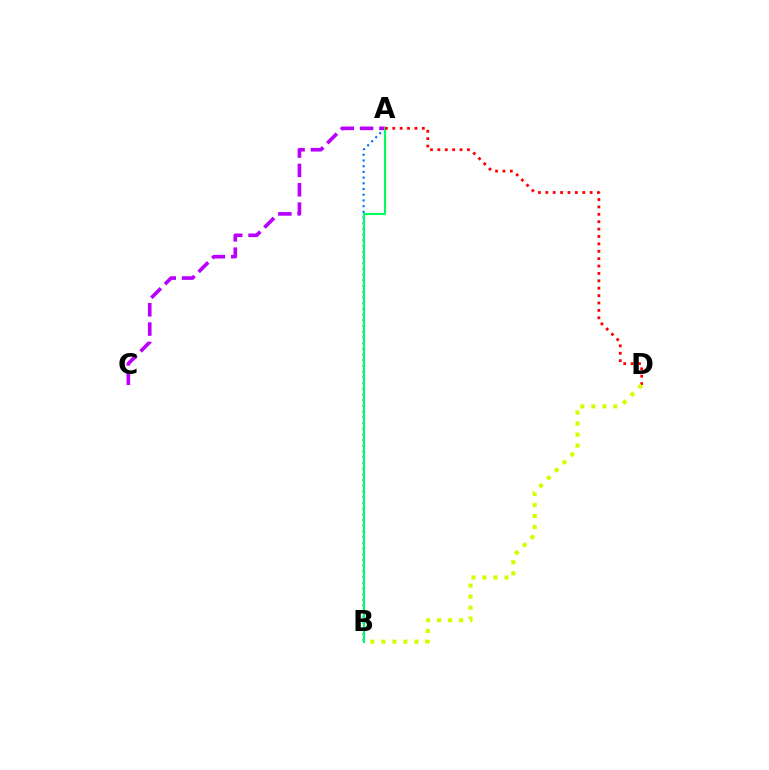{('A', 'B'): [{'color': '#0074ff', 'line_style': 'dotted', 'thickness': 1.55}, {'color': '#00ff5c', 'line_style': 'solid', 'thickness': 1.52}], ('A', 'C'): [{'color': '#b900ff', 'line_style': 'dashed', 'thickness': 2.63}], ('A', 'D'): [{'color': '#ff0000', 'line_style': 'dotted', 'thickness': 2.01}], ('B', 'D'): [{'color': '#d1ff00', 'line_style': 'dotted', 'thickness': 2.99}]}